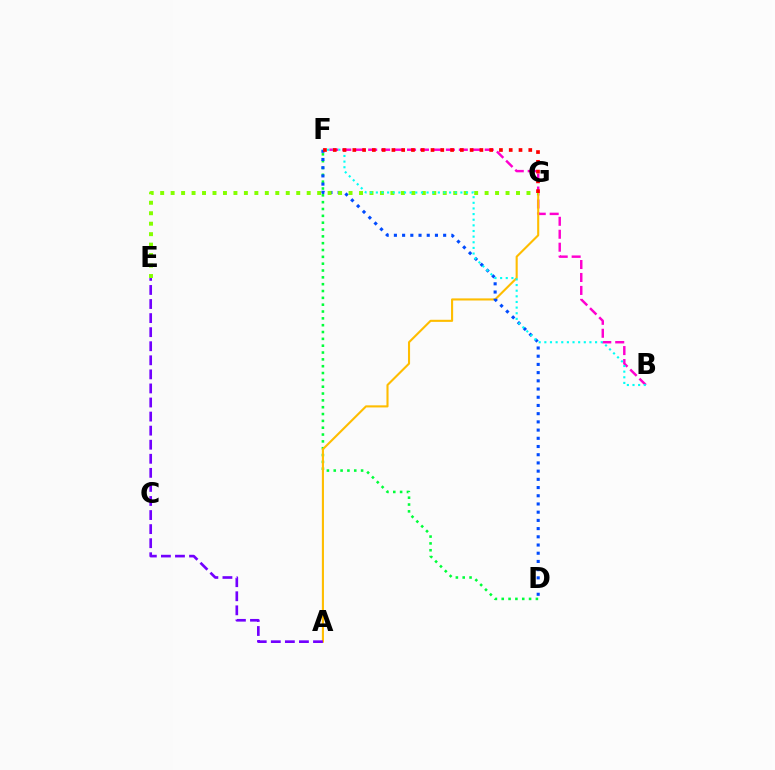{('B', 'F'): [{'color': '#ff00cf', 'line_style': 'dashed', 'thickness': 1.76}, {'color': '#00fff6', 'line_style': 'dotted', 'thickness': 1.53}], ('D', 'F'): [{'color': '#00ff39', 'line_style': 'dotted', 'thickness': 1.86}, {'color': '#004bff', 'line_style': 'dotted', 'thickness': 2.23}], ('A', 'G'): [{'color': '#ffbd00', 'line_style': 'solid', 'thickness': 1.51}], ('A', 'E'): [{'color': '#7200ff', 'line_style': 'dashed', 'thickness': 1.91}], ('E', 'G'): [{'color': '#84ff00', 'line_style': 'dotted', 'thickness': 2.84}], ('F', 'G'): [{'color': '#ff0000', 'line_style': 'dotted', 'thickness': 2.66}]}